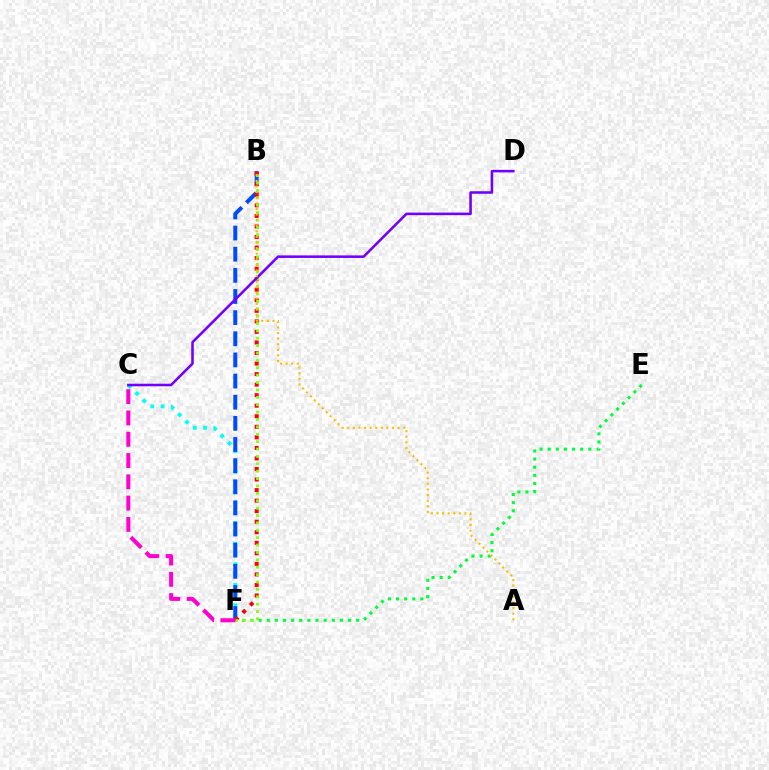{('E', 'F'): [{'color': '#00ff39', 'line_style': 'dotted', 'thickness': 2.21}], ('C', 'F'): [{'color': '#00fff6', 'line_style': 'dotted', 'thickness': 2.79}, {'color': '#ff00cf', 'line_style': 'dashed', 'thickness': 2.89}], ('B', 'F'): [{'color': '#004bff', 'line_style': 'dashed', 'thickness': 2.87}, {'color': '#ff0000', 'line_style': 'dotted', 'thickness': 2.86}, {'color': '#84ff00', 'line_style': 'dotted', 'thickness': 2.01}], ('C', 'D'): [{'color': '#7200ff', 'line_style': 'solid', 'thickness': 1.84}], ('A', 'B'): [{'color': '#ffbd00', 'line_style': 'dotted', 'thickness': 1.52}]}